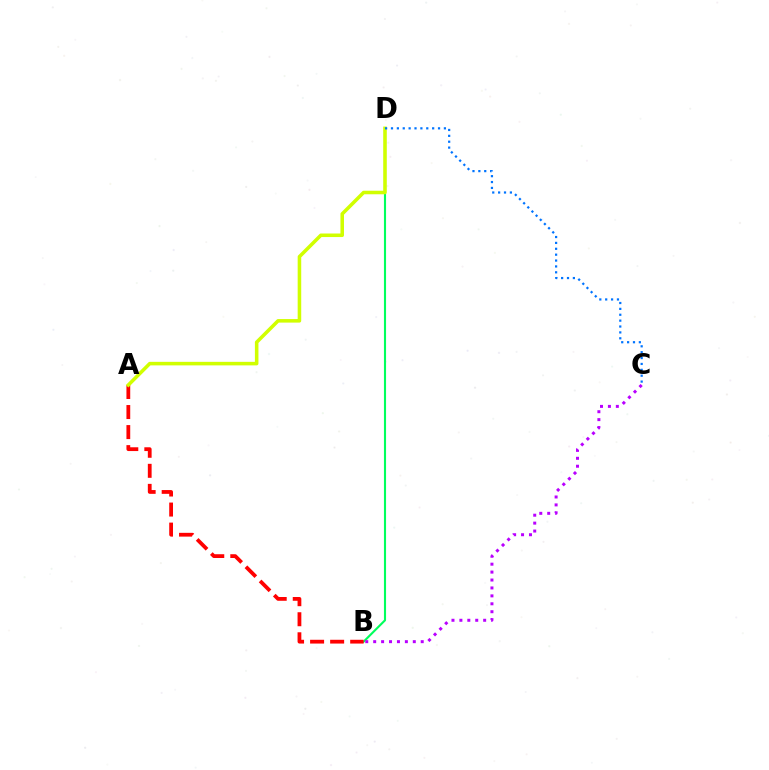{('B', 'D'): [{'color': '#00ff5c', 'line_style': 'solid', 'thickness': 1.53}], ('A', 'B'): [{'color': '#ff0000', 'line_style': 'dashed', 'thickness': 2.72}], ('A', 'D'): [{'color': '#d1ff00', 'line_style': 'solid', 'thickness': 2.55}], ('B', 'C'): [{'color': '#b900ff', 'line_style': 'dotted', 'thickness': 2.15}], ('C', 'D'): [{'color': '#0074ff', 'line_style': 'dotted', 'thickness': 1.6}]}